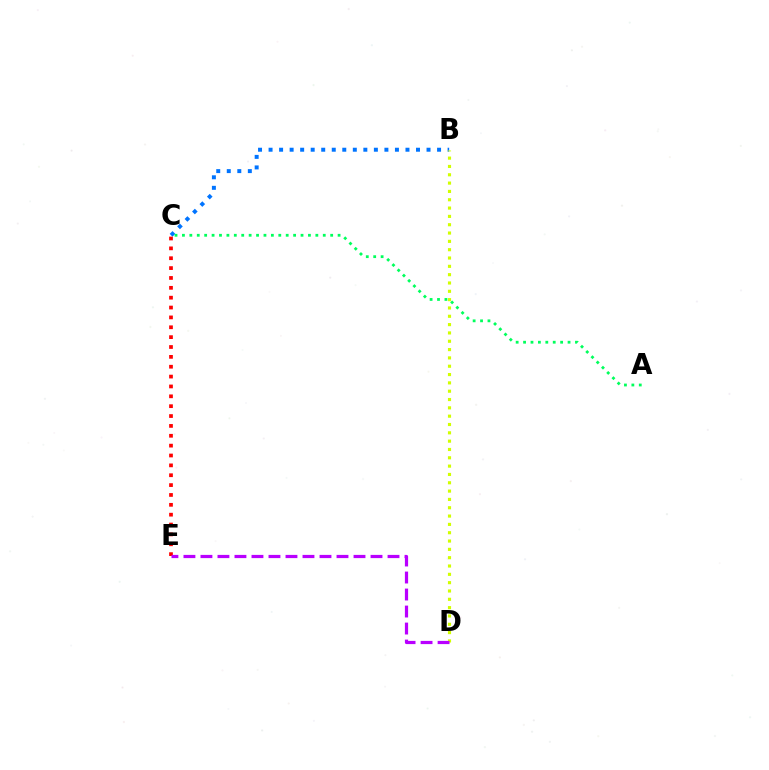{('B', 'C'): [{'color': '#0074ff', 'line_style': 'dotted', 'thickness': 2.86}], ('C', 'E'): [{'color': '#ff0000', 'line_style': 'dotted', 'thickness': 2.68}], ('B', 'D'): [{'color': '#d1ff00', 'line_style': 'dotted', 'thickness': 2.26}], ('D', 'E'): [{'color': '#b900ff', 'line_style': 'dashed', 'thickness': 2.31}], ('A', 'C'): [{'color': '#00ff5c', 'line_style': 'dotted', 'thickness': 2.01}]}